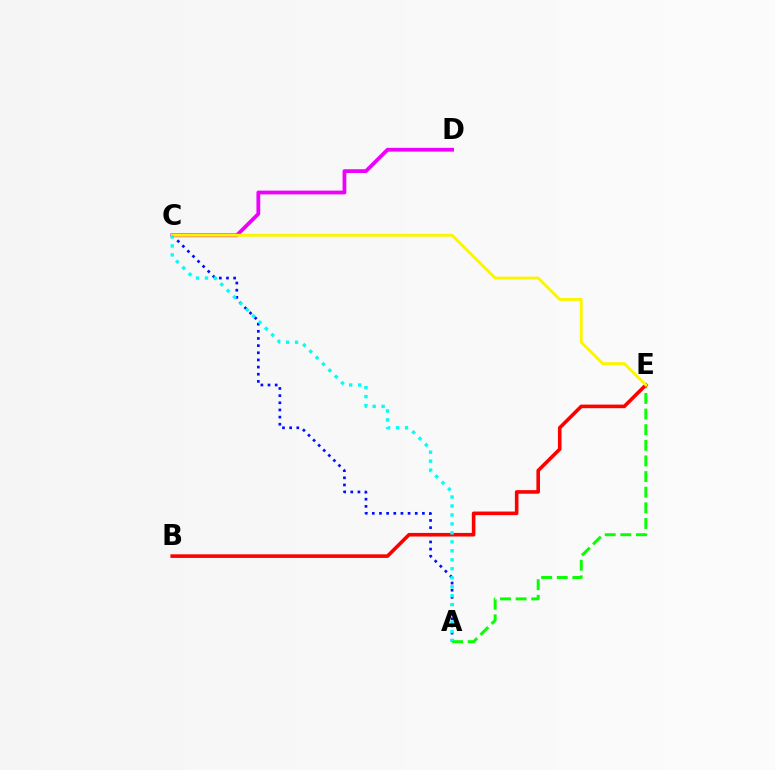{('A', 'E'): [{'color': '#08ff00', 'line_style': 'dashed', 'thickness': 2.12}], ('A', 'C'): [{'color': '#0010ff', 'line_style': 'dotted', 'thickness': 1.94}, {'color': '#00fff6', 'line_style': 'dotted', 'thickness': 2.44}], ('B', 'E'): [{'color': '#ff0000', 'line_style': 'solid', 'thickness': 2.59}], ('C', 'D'): [{'color': '#ee00ff', 'line_style': 'solid', 'thickness': 2.72}], ('C', 'E'): [{'color': '#fcf500', 'line_style': 'solid', 'thickness': 2.08}]}